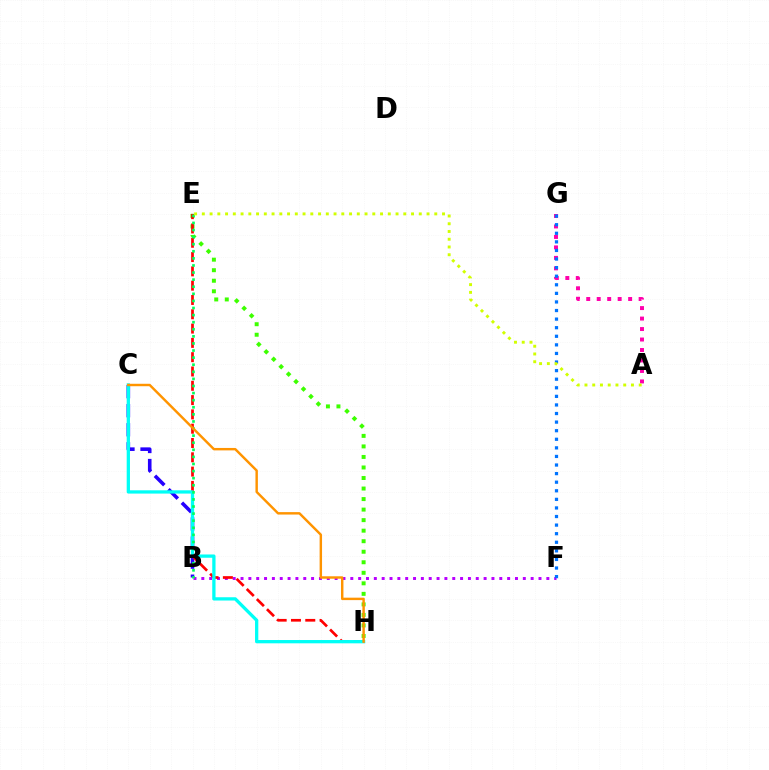{('E', 'H'): [{'color': '#3dff00', 'line_style': 'dotted', 'thickness': 2.86}, {'color': '#ff0000', 'line_style': 'dashed', 'thickness': 1.94}], ('B', 'F'): [{'color': '#b900ff', 'line_style': 'dotted', 'thickness': 2.13}], ('B', 'C'): [{'color': '#2500ff', 'line_style': 'dashed', 'thickness': 2.59}], ('A', 'G'): [{'color': '#ff00ac', 'line_style': 'dotted', 'thickness': 2.85}], ('C', 'H'): [{'color': '#00fff6', 'line_style': 'solid', 'thickness': 2.36}, {'color': '#ff9400', 'line_style': 'solid', 'thickness': 1.75}], ('B', 'E'): [{'color': '#00ff5c', 'line_style': 'dotted', 'thickness': 1.93}], ('F', 'G'): [{'color': '#0074ff', 'line_style': 'dotted', 'thickness': 2.33}], ('A', 'E'): [{'color': '#d1ff00', 'line_style': 'dotted', 'thickness': 2.11}]}